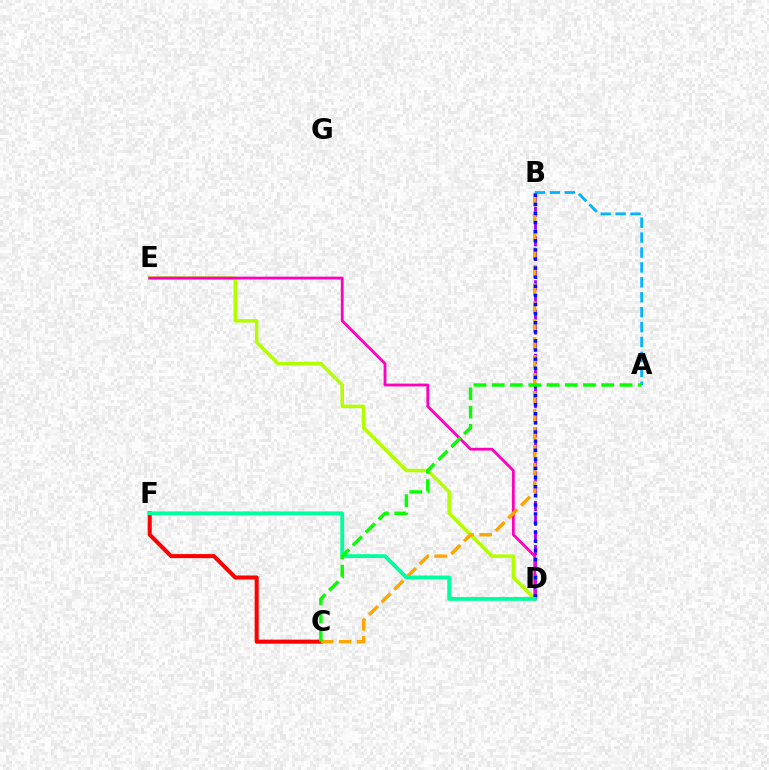{('D', 'E'): [{'color': '#b3ff00', 'line_style': 'solid', 'thickness': 2.54}, {'color': '#ff00bd', 'line_style': 'solid', 'thickness': 2.01}], ('B', 'D'): [{'color': '#9b00ff', 'line_style': 'dashed', 'thickness': 2.0}, {'color': '#0010ff', 'line_style': 'dotted', 'thickness': 2.47}], ('C', 'F'): [{'color': '#ff0000', 'line_style': 'solid', 'thickness': 2.92}], ('A', 'B'): [{'color': '#00b5ff', 'line_style': 'dashed', 'thickness': 2.03}], ('B', 'C'): [{'color': '#ffa500', 'line_style': 'dashed', 'thickness': 2.44}], ('D', 'F'): [{'color': '#00ff9d', 'line_style': 'solid', 'thickness': 2.77}], ('A', 'C'): [{'color': '#08ff00', 'line_style': 'dashed', 'thickness': 2.48}]}